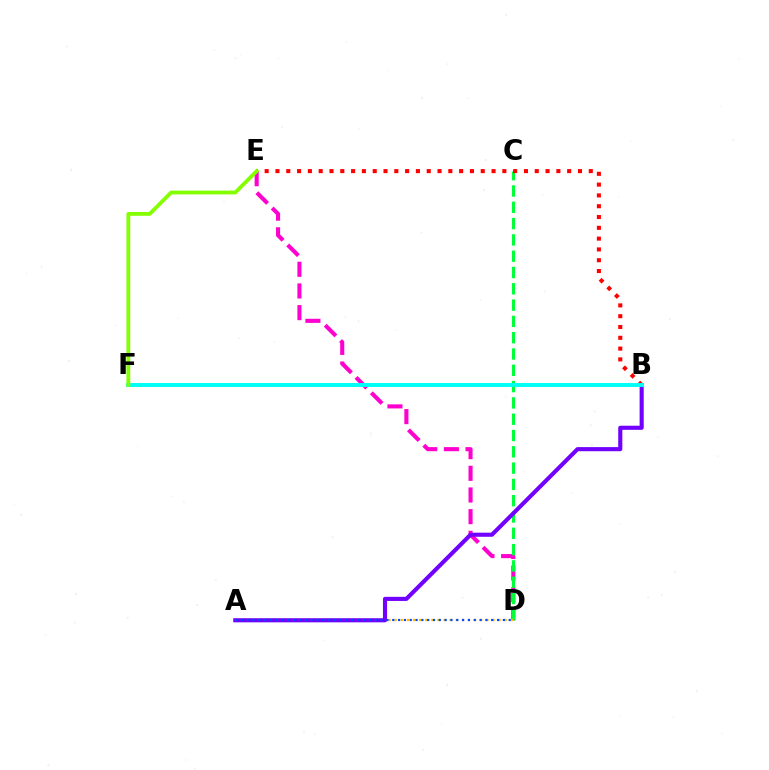{('D', 'E'): [{'color': '#ff00cf', 'line_style': 'dashed', 'thickness': 2.94}], ('C', 'D'): [{'color': '#00ff39', 'line_style': 'dashed', 'thickness': 2.21}], ('A', 'D'): [{'color': '#ffbd00', 'line_style': 'dotted', 'thickness': 1.66}, {'color': '#004bff', 'line_style': 'dotted', 'thickness': 1.58}], ('A', 'B'): [{'color': '#7200ff', 'line_style': 'solid', 'thickness': 2.96}], ('B', 'E'): [{'color': '#ff0000', 'line_style': 'dotted', 'thickness': 2.94}], ('B', 'F'): [{'color': '#00fff6', 'line_style': 'solid', 'thickness': 2.83}], ('E', 'F'): [{'color': '#84ff00', 'line_style': 'solid', 'thickness': 2.74}]}